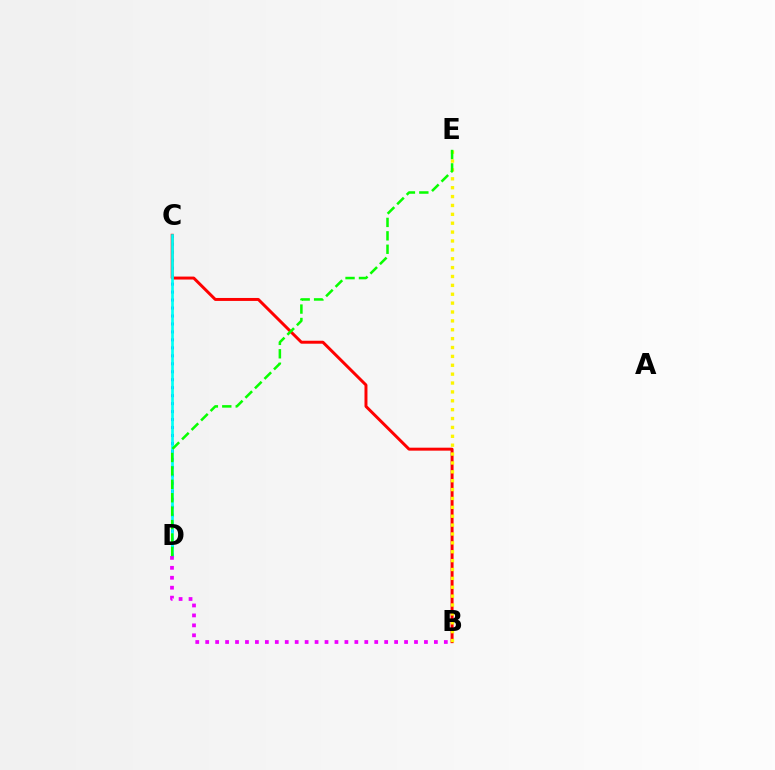{('C', 'D'): [{'color': '#0010ff', 'line_style': 'dotted', 'thickness': 2.16}, {'color': '#00fff6', 'line_style': 'solid', 'thickness': 1.95}], ('B', 'C'): [{'color': '#ff0000', 'line_style': 'solid', 'thickness': 2.13}], ('B', 'E'): [{'color': '#fcf500', 'line_style': 'dotted', 'thickness': 2.41}], ('B', 'D'): [{'color': '#ee00ff', 'line_style': 'dotted', 'thickness': 2.7}], ('D', 'E'): [{'color': '#08ff00', 'line_style': 'dashed', 'thickness': 1.82}]}